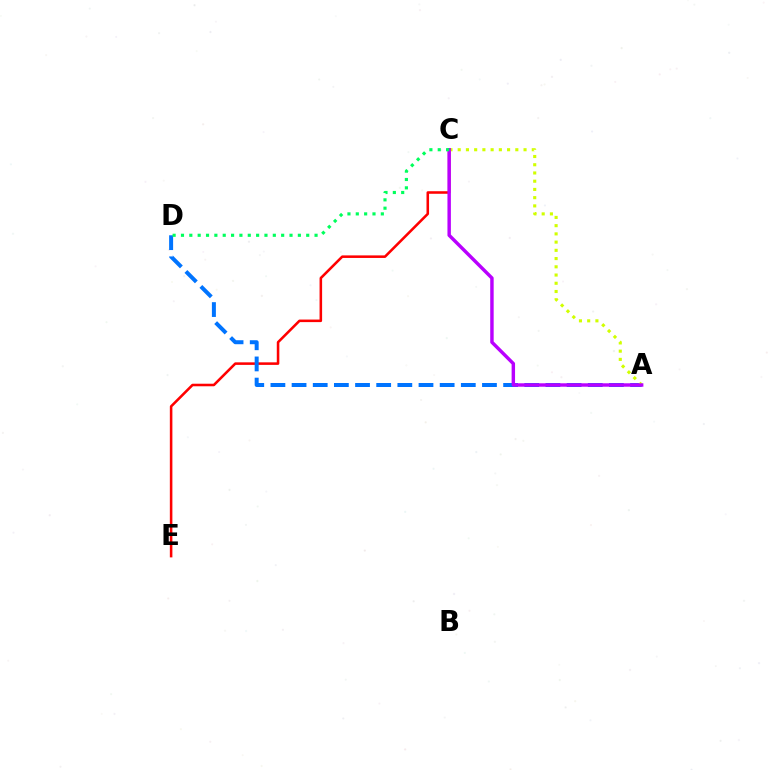{('C', 'E'): [{'color': '#ff0000', 'line_style': 'solid', 'thickness': 1.84}], ('A', 'D'): [{'color': '#0074ff', 'line_style': 'dashed', 'thickness': 2.87}], ('A', 'C'): [{'color': '#d1ff00', 'line_style': 'dotted', 'thickness': 2.24}, {'color': '#b900ff', 'line_style': 'solid', 'thickness': 2.47}], ('C', 'D'): [{'color': '#00ff5c', 'line_style': 'dotted', 'thickness': 2.27}]}